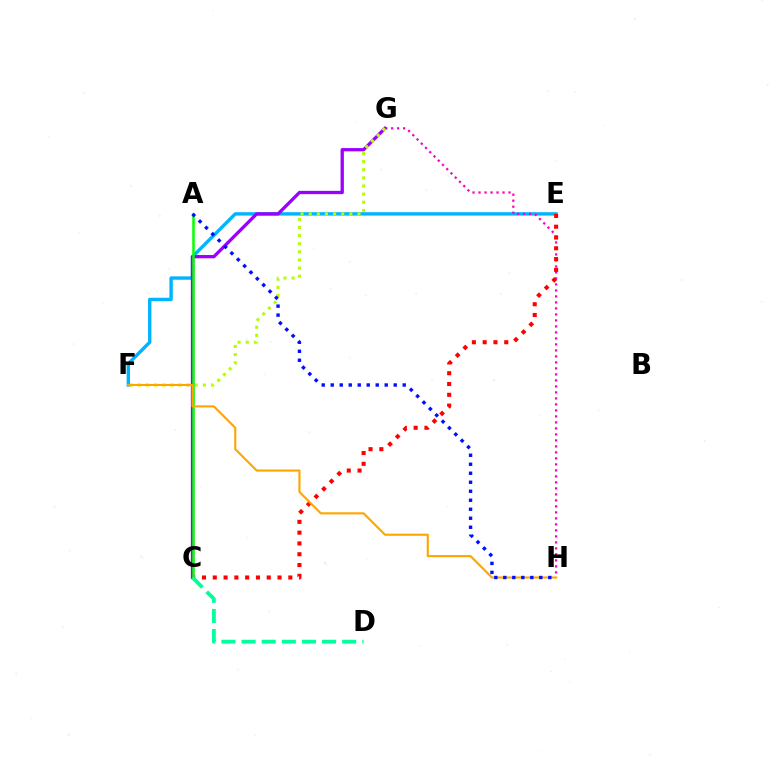{('E', 'F'): [{'color': '#00b5ff', 'line_style': 'solid', 'thickness': 2.44}], ('G', 'H'): [{'color': '#ff00bd', 'line_style': 'dotted', 'thickness': 1.63}], ('C', 'G'): [{'color': '#9b00ff', 'line_style': 'solid', 'thickness': 2.37}], ('F', 'G'): [{'color': '#b3ff00', 'line_style': 'dotted', 'thickness': 2.21}], ('C', 'E'): [{'color': '#ff0000', 'line_style': 'dotted', 'thickness': 2.93}], ('A', 'C'): [{'color': '#08ff00', 'line_style': 'solid', 'thickness': 1.82}], ('F', 'H'): [{'color': '#ffa500', 'line_style': 'solid', 'thickness': 1.53}], ('C', 'D'): [{'color': '#00ff9d', 'line_style': 'dashed', 'thickness': 2.73}], ('A', 'H'): [{'color': '#0010ff', 'line_style': 'dotted', 'thickness': 2.45}]}